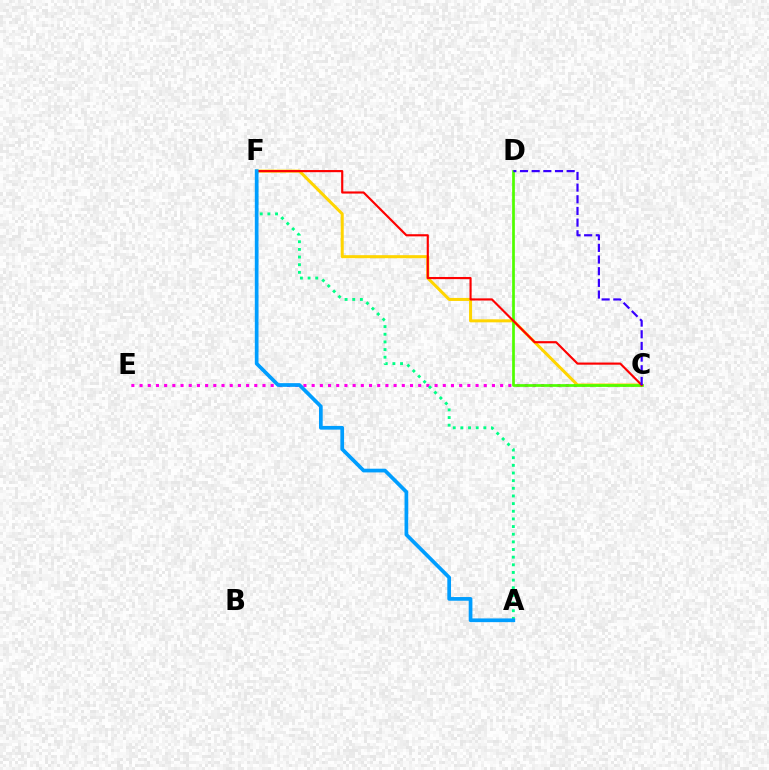{('C', 'E'): [{'color': '#ff00ed', 'line_style': 'dotted', 'thickness': 2.23}], ('C', 'F'): [{'color': '#ffd500', 'line_style': 'solid', 'thickness': 2.17}, {'color': '#ff0000', 'line_style': 'solid', 'thickness': 1.55}], ('A', 'F'): [{'color': '#00ff86', 'line_style': 'dotted', 'thickness': 2.08}, {'color': '#009eff', 'line_style': 'solid', 'thickness': 2.67}], ('C', 'D'): [{'color': '#4fff00', 'line_style': 'solid', 'thickness': 1.96}, {'color': '#3700ff', 'line_style': 'dashed', 'thickness': 1.58}]}